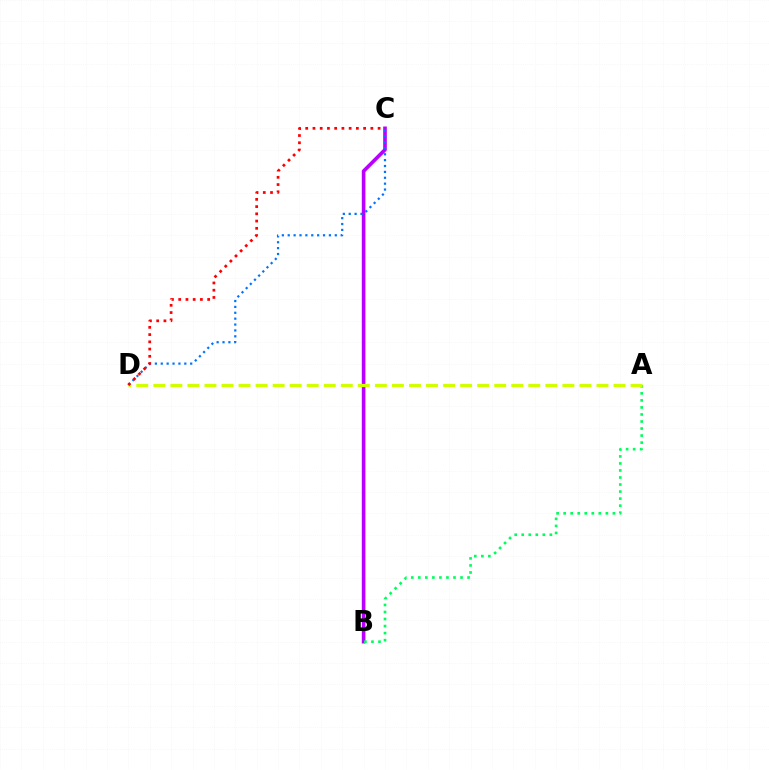{('B', 'C'): [{'color': '#b900ff', 'line_style': 'solid', 'thickness': 2.61}], ('A', 'B'): [{'color': '#00ff5c', 'line_style': 'dotted', 'thickness': 1.91}], ('A', 'D'): [{'color': '#d1ff00', 'line_style': 'dashed', 'thickness': 2.32}], ('C', 'D'): [{'color': '#0074ff', 'line_style': 'dotted', 'thickness': 1.6}, {'color': '#ff0000', 'line_style': 'dotted', 'thickness': 1.97}]}